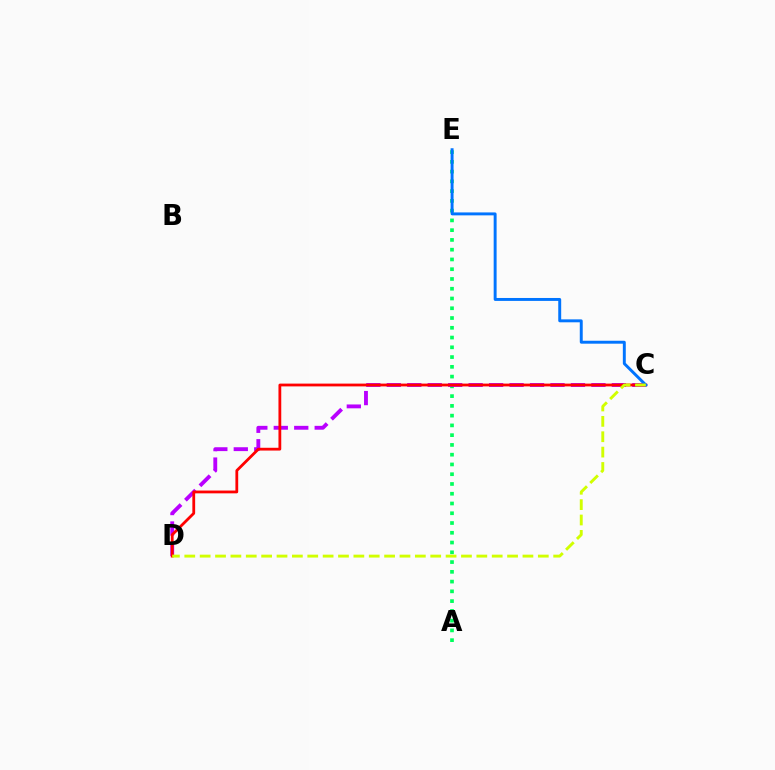{('A', 'E'): [{'color': '#00ff5c', 'line_style': 'dotted', 'thickness': 2.65}], ('C', 'D'): [{'color': '#b900ff', 'line_style': 'dashed', 'thickness': 2.78}, {'color': '#ff0000', 'line_style': 'solid', 'thickness': 2.01}, {'color': '#d1ff00', 'line_style': 'dashed', 'thickness': 2.09}], ('C', 'E'): [{'color': '#0074ff', 'line_style': 'solid', 'thickness': 2.11}]}